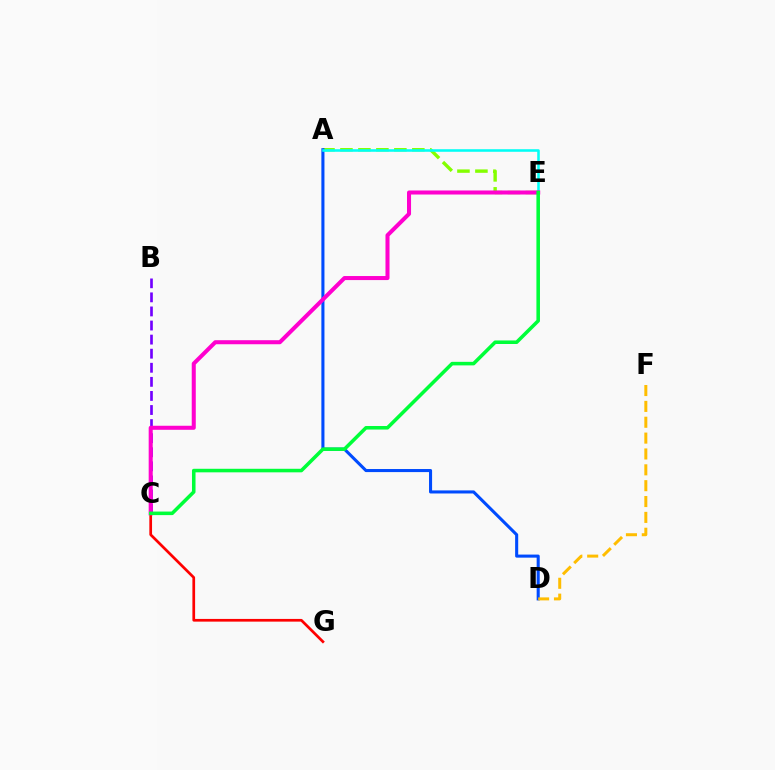{('A', 'E'): [{'color': '#84ff00', 'line_style': 'dashed', 'thickness': 2.44}, {'color': '#00fff6', 'line_style': 'solid', 'thickness': 1.84}], ('B', 'C'): [{'color': '#7200ff', 'line_style': 'dashed', 'thickness': 1.91}], ('A', 'D'): [{'color': '#004bff', 'line_style': 'solid', 'thickness': 2.21}], ('C', 'G'): [{'color': '#ff0000', 'line_style': 'solid', 'thickness': 1.95}], ('D', 'F'): [{'color': '#ffbd00', 'line_style': 'dashed', 'thickness': 2.15}], ('C', 'E'): [{'color': '#ff00cf', 'line_style': 'solid', 'thickness': 2.91}, {'color': '#00ff39', 'line_style': 'solid', 'thickness': 2.56}]}